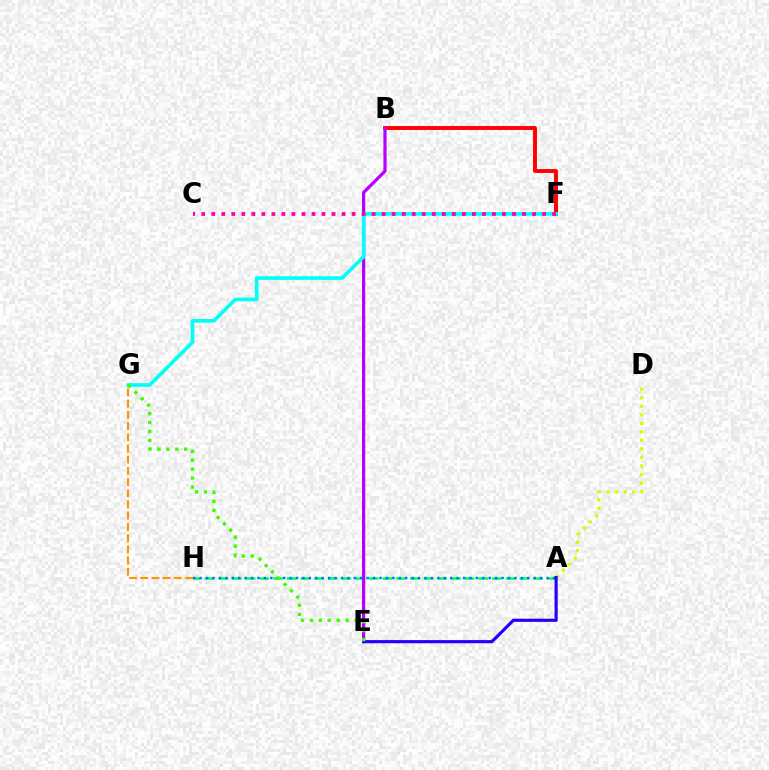{('B', 'F'): [{'color': '#ff0000', 'line_style': 'solid', 'thickness': 2.81}], ('A', 'H'): [{'color': '#00ff5c', 'line_style': 'dashed', 'thickness': 1.86}, {'color': '#0074ff', 'line_style': 'dotted', 'thickness': 1.75}], ('B', 'E'): [{'color': '#b900ff', 'line_style': 'solid', 'thickness': 2.32}], ('G', 'H'): [{'color': '#ff9400', 'line_style': 'dashed', 'thickness': 1.52}], ('A', 'D'): [{'color': '#d1ff00', 'line_style': 'dotted', 'thickness': 2.32}], ('A', 'E'): [{'color': '#2500ff', 'line_style': 'solid', 'thickness': 2.27}], ('F', 'G'): [{'color': '#00fff6', 'line_style': 'solid', 'thickness': 2.62}], ('E', 'G'): [{'color': '#3dff00', 'line_style': 'dotted', 'thickness': 2.43}], ('C', 'F'): [{'color': '#ff00ac', 'line_style': 'dotted', 'thickness': 2.72}]}